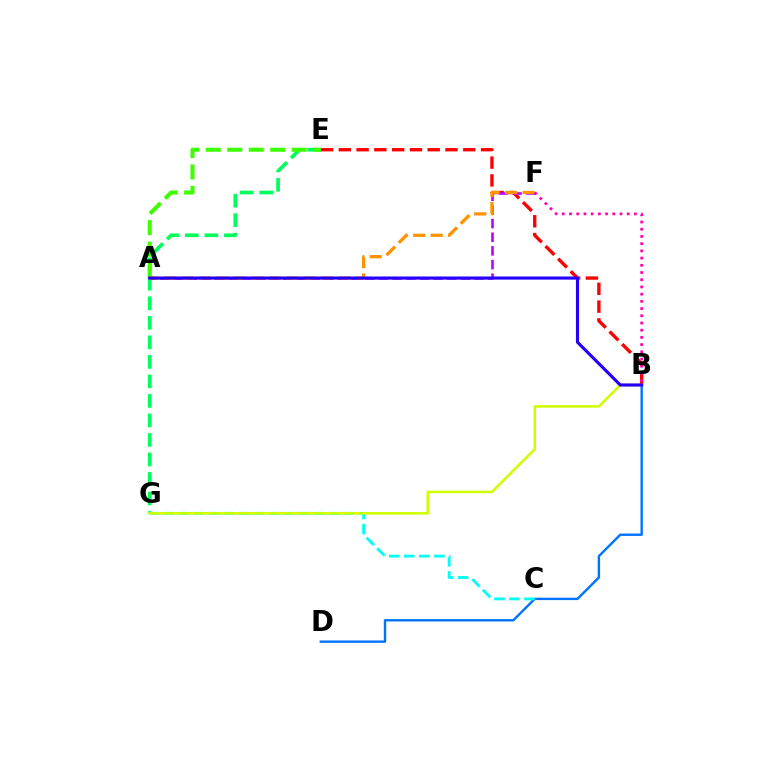{('B', 'D'): [{'color': '#0074ff', 'line_style': 'solid', 'thickness': 1.73}], ('E', 'G'): [{'color': '#00ff5c', 'line_style': 'dashed', 'thickness': 2.65}], ('B', 'E'): [{'color': '#ff0000', 'line_style': 'dashed', 'thickness': 2.42}], ('A', 'F'): [{'color': '#b900ff', 'line_style': 'dashed', 'thickness': 1.86}, {'color': '#ff9400', 'line_style': 'dashed', 'thickness': 2.37}], ('A', 'E'): [{'color': '#3dff00', 'line_style': 'dashed', 'thickness': 2.92}], ('C', 'G'): [{'color': '#00fff6', 'line_style': 'dashed', 'thickness': 2.04}], ('B', 'G'): [{'color': '#d1ff00', 'line_style': 'solid', 'thickness': 1.84}], ('A', 'B'): [{'color': '#2500ff', 'line_style': 'solid', 'thickness': 2.25}], ('B', 'F'): [{'color': '#ff00ac', 'line_style': 'dotted', 'thickness': 1.96}]}